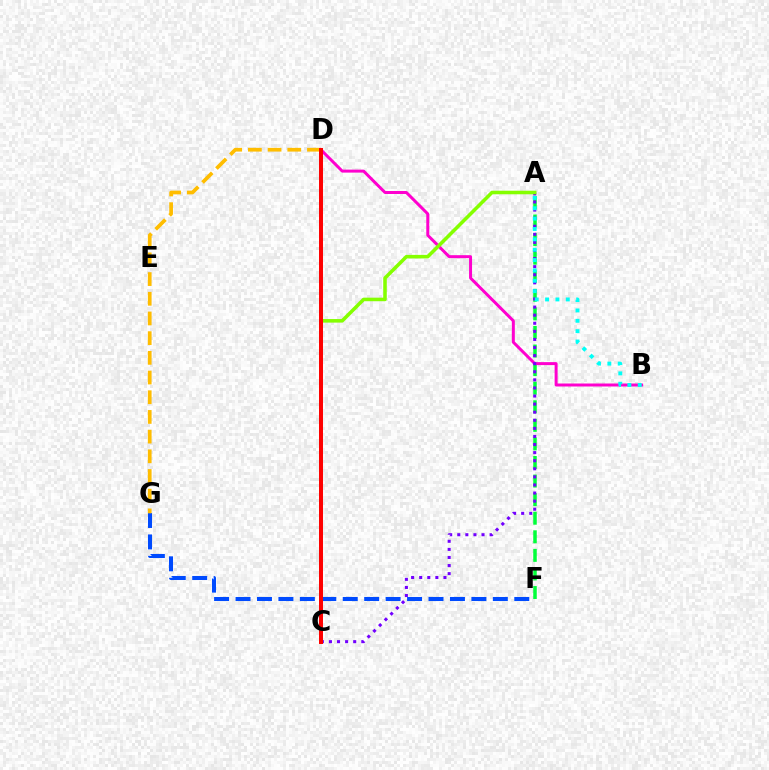{('A', 'F'): [{'color': '#00ff39', 'line_style': 'dashed', 'thickness': 2.52}], ('F', 'G'): [{'color': '#004bff', 'line_style': 'dashed', 'thickness': 2.91}], ('B', 'D'): [{'color': '#ff00cf', 'line_style': 'solid', 'thickness': 2.15}], ('A', 'C'): [{'color': '#7200ff', 'line_style': 'dotted', 'thickness': 2.2}, {'color': '#84ff00', 'line_style': 'solid', 'thickness': 2.56}], ('D', 'G'): [{'color': '#ffbd00', 'line_style': 'dashed', 'thickness': 2.68}], ('A', 'B'): [{'color': '#00fff6', 'line_style': 'dotted', 'thickness': 2.81}], ('C', 'D'): [{'color': '#ff0000', 'line_style': 'solid', 'thickness': 2.86}]}